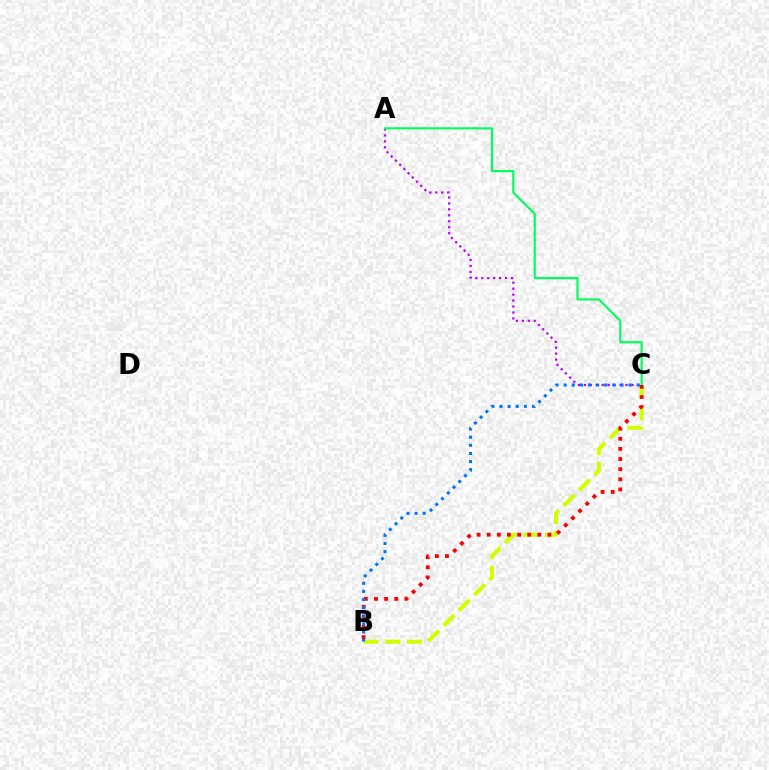{('B', 'C'): [{'color': '#d1ff00', 'line_style': 'dashed', 'thickness': 2.94}, {'color': '#ff0000', 'line_style': 'dotted', 'thickness': 2.75}, {'color': '#0074ff', 'line_style': 'dotted', 'thickness': 2.21}], ('A', 'C'): [{'color': '#b900ff', 'line_style': 'dotted', 'thickness': 1.62}, {'color': '#00ff5c', 'line_style': 'solid', 'thickness': 1.56}]}